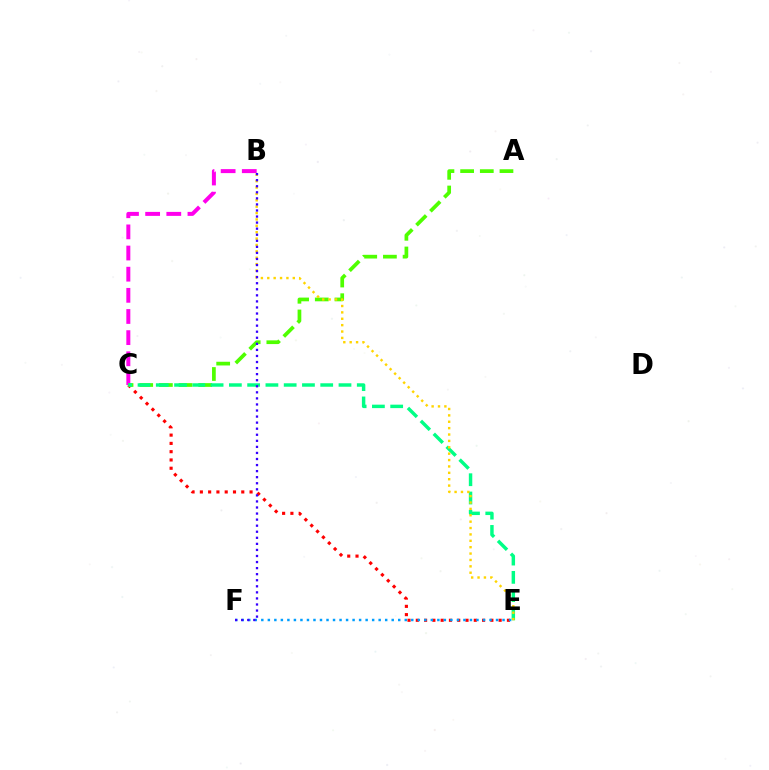{('C', 'E'): [{'color': '#ff0000', 'line_style': 'dotted', 'thickness': 2.25}, {'color': '#00ff86', 'line_style': 'dashed', 'thickness': 2.48}], ('B', 'C'): [{'color': '#ff00ed', 'line_style': 'dashed', 'thickness': 2.87}], ('A', 'C'): [{'color': '#4fff00', 'line_style': 'dashed', 'thickness': 2.67}], ('B', 'E'): [{'color': '#ffd500', 'line_style': 'dotted', 'thickness': 1.73}], ('E', 'F'): [{'color': '#009eff', 'line_style': 'dotted', 'thickness': 1.77}], ('B', 'F'): [{'color': '#3700ff', 'line_style': 'dotted', 'thickness': 1.65}]}